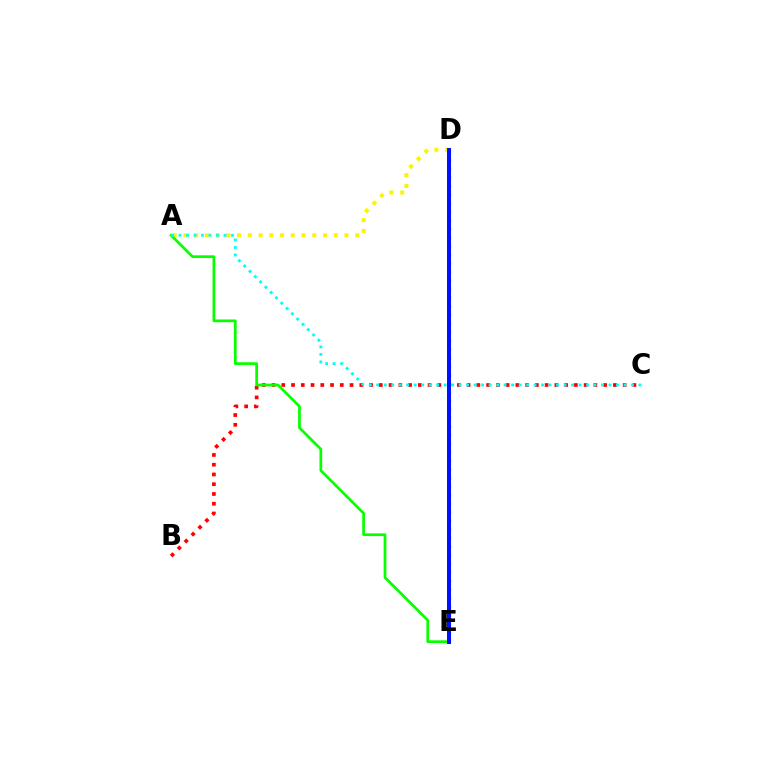{('B', 'C'): [{'color': '#ff0000', 'line_style': 'dotted', 'thickness': 2.65}], ('A', 'D'): [{'color': '#fcf500', 'line_style': 'dotted', 'thickness': 2.92}], ('A', 'E'): [{'color': '#08ff00', 'line_style': 'solid', 'thickness': 1.97}], ('A', 'C'): [{'color': '#00fff6', 'line_style': 'dotted', 'thickness': 2.04}], ('D', 'E'): [{'color': '#ee00ff', 'line_style': 'dotted', 'thickness': 2.33}, {'color': '#0010ff', 'line_style': 'solid', 'thickness': 2.88}]}